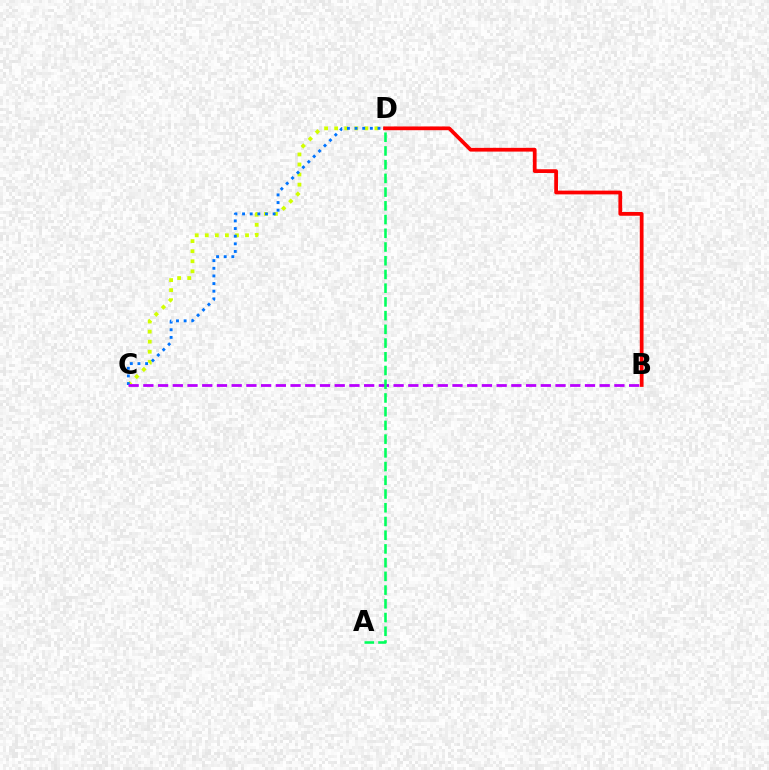{('C', 'D'): [{'color': '#d1ff00', 'line_style': 'dotted', 'thickness': 2.73}, {'color': '#0074ff', 'line_style': 'dotted', 'thickness': 2.08}], ('B', 'C'): [{'color': '#b900ff', 'line_style': 'dashed', 'thickness': 2.0}], ('B', 'D'): [{'color': '#ff0000', 'line_style': 'solid', 'thickness': 2.7}], ('A', 'D'): [{'color': '#00ff5c', 'line_style': 'dashed', 'thickness': 1.86}]}